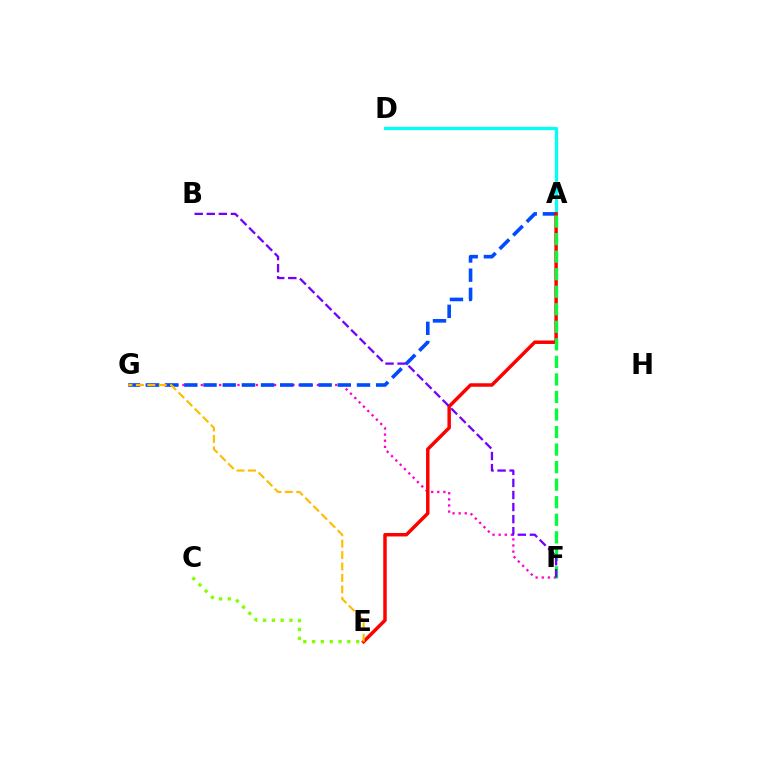{('F', 'G'): [{'color': '#ff00cf', 'line_style': 'dotted', 'thickness': 1.66}], ('A', 'D'): [{'color': '#00fff6', 'line_style': 'solid', 'thickness': 2.34}], ('A', 'G'): [{'color': '#004bff', 'line_style': 'dashed', 'thickness': 2.61}], ('A', 'E'): [{'color': '#ff0000', 'line_style': 'solid', 'thickness': 2.5}], ('E', 'G'): [{'color': '#ffbd00', 'line_style': 'dashed', 'thickness': 1.55}], ('A', 'F'): [{'color': '#00ff39', 'line_style': 'dashed', 'thickness': 2.38}], ('B', 'F'): [{'color': '#7200ff', 'line_style': 'dashed', 'thickness': 1.64}], ('C', 'E'): [{'color': '#84ff00', 'line_style': 'dotted', 'thickness': 2.39}]}